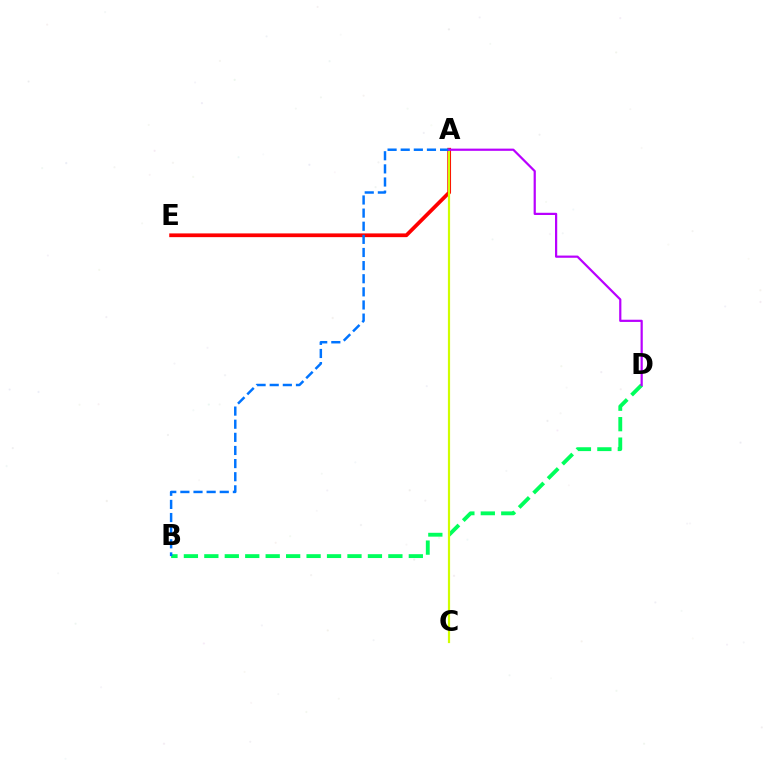{('A', 'E'): [{'color': '#ff0000', 'line_style': 'solid', 'thickness': 2.7}], ('B', 'D'): [{'color': '#00ff5c', 'line_style': 'dashed', 'thickness': 2.78}], ('A', 'C'): [{'color': '#d1ff00', 'line_style': 'solid', 'thickness': 1.58}], ('A', 'B'): [{'color': '#0074ff', 'line_style': 'dashed', 'thickness': 1.78}], ('A', 'D'): [{'color': '#b900ff', 'line_style': 'solid', 'thickness': 1.59}]}